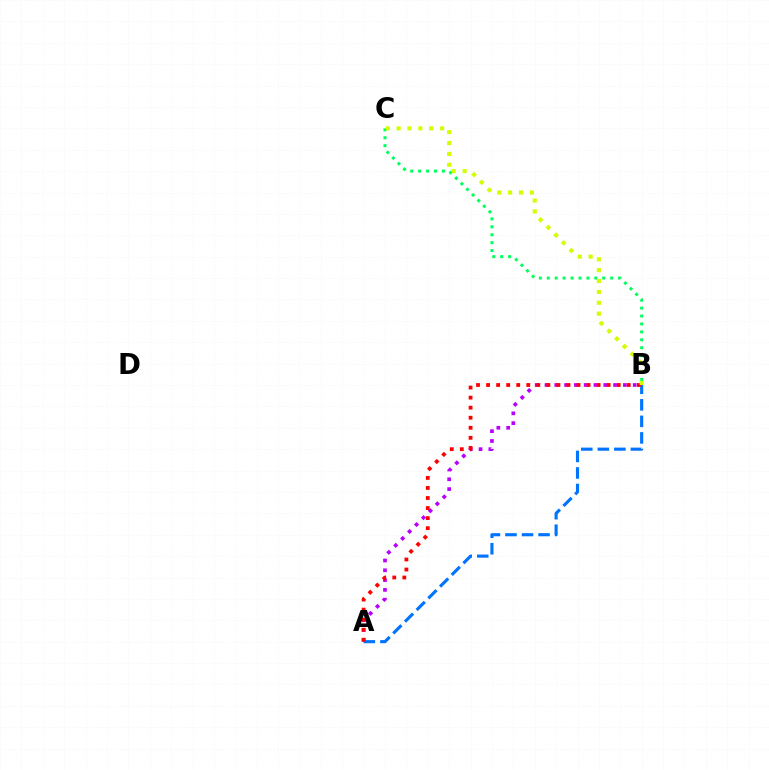{('B', 'C'): [{'color': '#00ff5c', 'line_style': 'dotted', 'thickness': 2.15}, {'color': '#d1ff00', 'line_style': 'dotted', 'thickness': 2.95}], ('A', 'B'): [{'color': '#b900ff', 'line_style': 'dotted', 'thickness': 2.66}, {'color': '#0074ff', 'line_style': 'dashed', 'thickness': 2.25}, {'color': '#ff0000', 'line_style': 'dotted', 'thickness': 2.73}]}